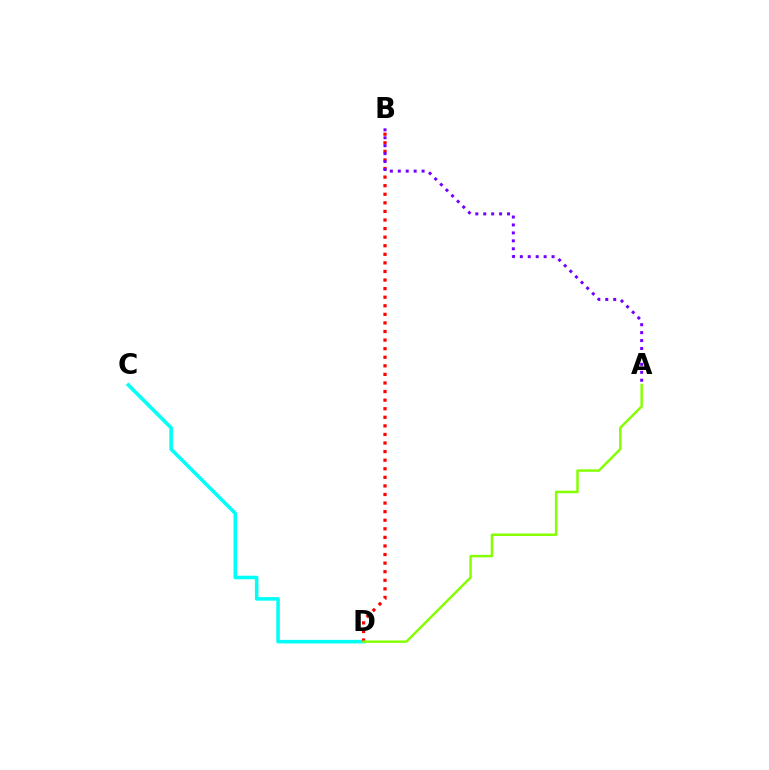{('C', 'D'): [{'color': '#00fff6', 'line_style': 'solid', 'thickness': 2.56}], ('B', 'D'): [{'color': '#ff0000', 'line_style': 'dotted', 'thickness': 2.33}], ('A', 'D'): [{'color': '#84ff00', 'line_style': 'solid', 'thickness': 1.78}], ('A', 'B'): [{'color': '#7200ff', 'line_style': 'dotted', 'thickness': 2.16}]}